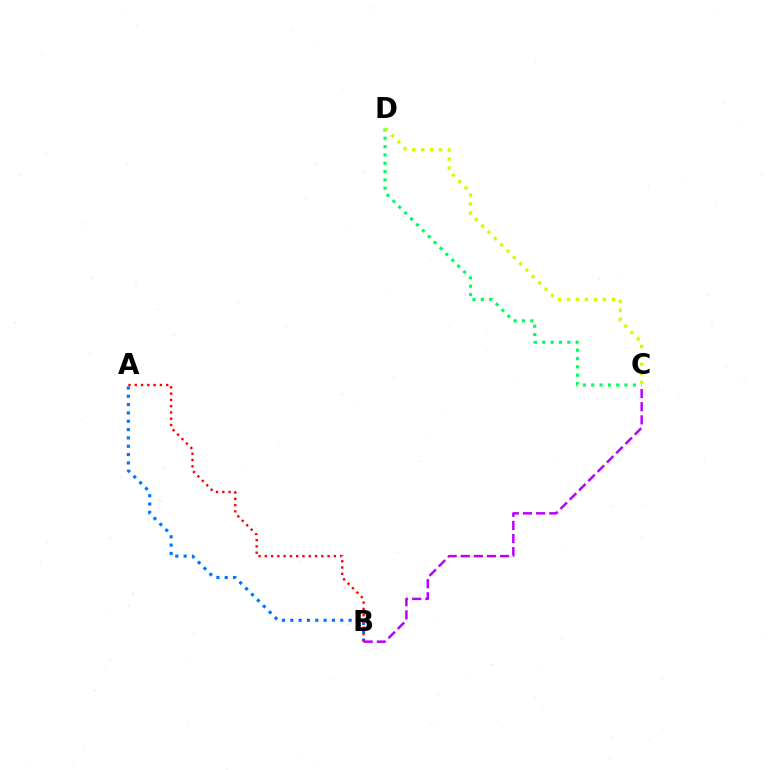{('A', 'B'): [{'color': '#0074ff', 'line_style': 'dotted', 'thickness': 2.26}, {'color': '#ff0000', 'line_style': 'dotted', 'thickness': 1.7}], ('C', 'D'): [{'color': '#00ff5c', 'line_style': 'dotted', 'thickness': 2.27}, {'color': '#d1ff00', 'line_style': 'dotted', 'thickness': 2.43}], ('B', 'C'): [{'color': '#b900ff', 'line_style': 'dashed', 'thickness': 1.78}]}